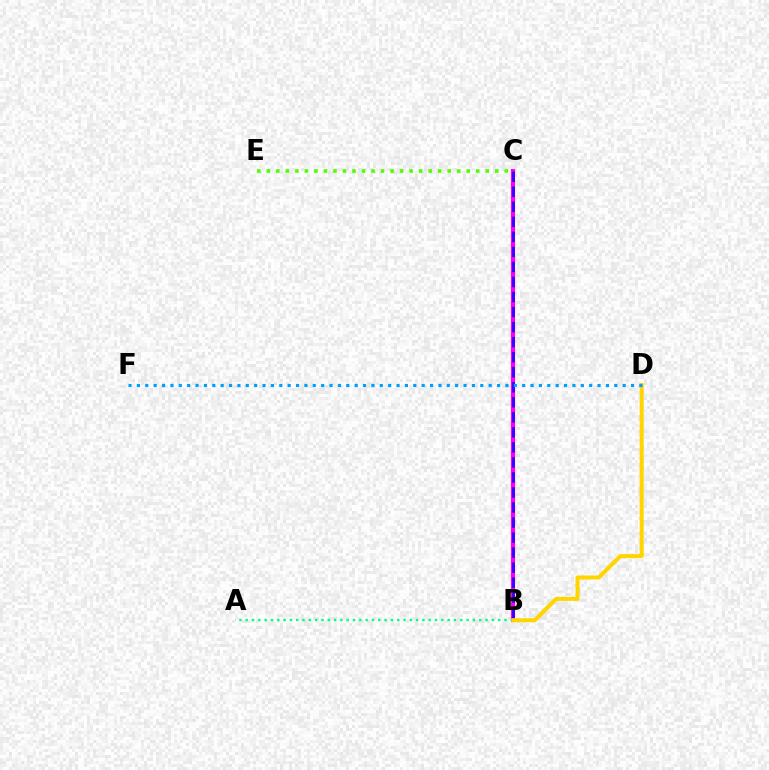{('C', 'E'): [{'color': '#4fff00', 'line_style': 'dotted', 'thickness': 2.59}], ('B', 'C'): [{'color': '#ff0000', 'line_style': 'dotted', 'thickness': 1.92}, {'color': '#ff00ed', 'line_style': 'solid', 'thickness': 2.96}, {'color': '#3700ff', 'line_style': 'dashed', 'thickness': 2.04}], ('A', 'B'): [{'color': '#00ff86', 'line_style': 'dotted', 'thickness': 1.71}], ('B', 'D'): [{'color': '#ffd500', 'line_style': 'solid', 'thickness': 2.9}], ('D', 'F'): [{'color': '#009eff', 'line_style': 'dotted', 'thickness': 2.28}]}